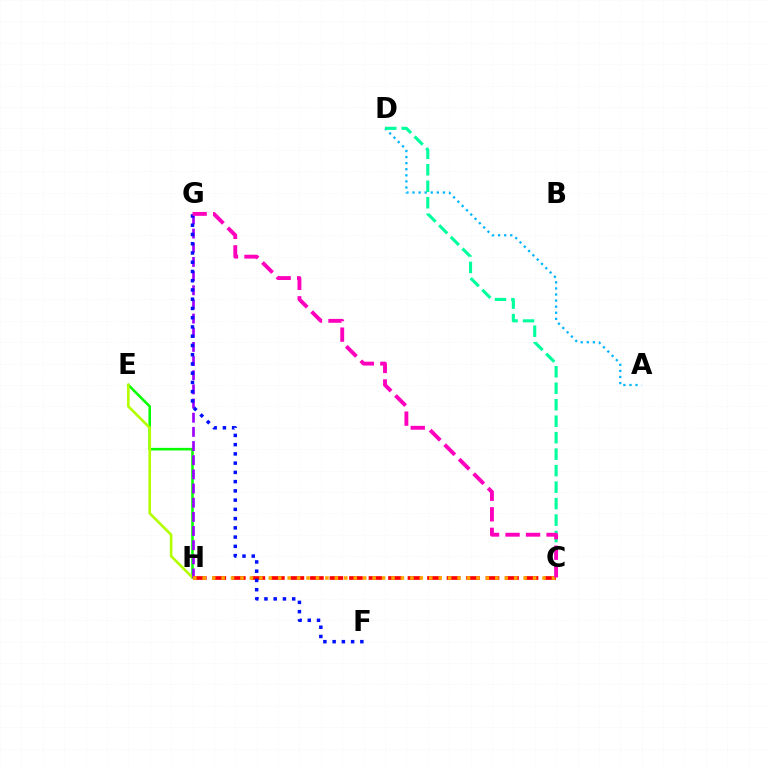{('E', 'H'): [{'color': '#08ff00', 'line_style': 'solid', 'thickness': 1.86}, {'color': '#b3ff00', 'line_style': 'solid', 'thickness': 1.89}], ('A', 'D'): [{'color': '#00b5ff', 'line_style': 'dotted', 'thickness': 1.65}], ('G', 'H'): [{'color': '#9b00ff', 'line_style': 'dashed', 'thickness': 1.92}], ('C', 'H'): [{'color': '#ff0000', 'line_style': 'dashed', 'thickness': 2.65}, {'color': '#ffa500', 'line_style': 'dotted', 'thickness': 2.56}], ('C', 'D'): [{'color': '#00ff9d', 'line_style': 'dashed', 'thickness': 2.24}], ('F', 'G'): [{'color': '#0010ff', 'line_style': 'dotted', 'thickness': 2.51}], ('C', 'G'): [{'color': '#ff00bd', 'line_style': 'dashed', 'thickness': 2.79}]}